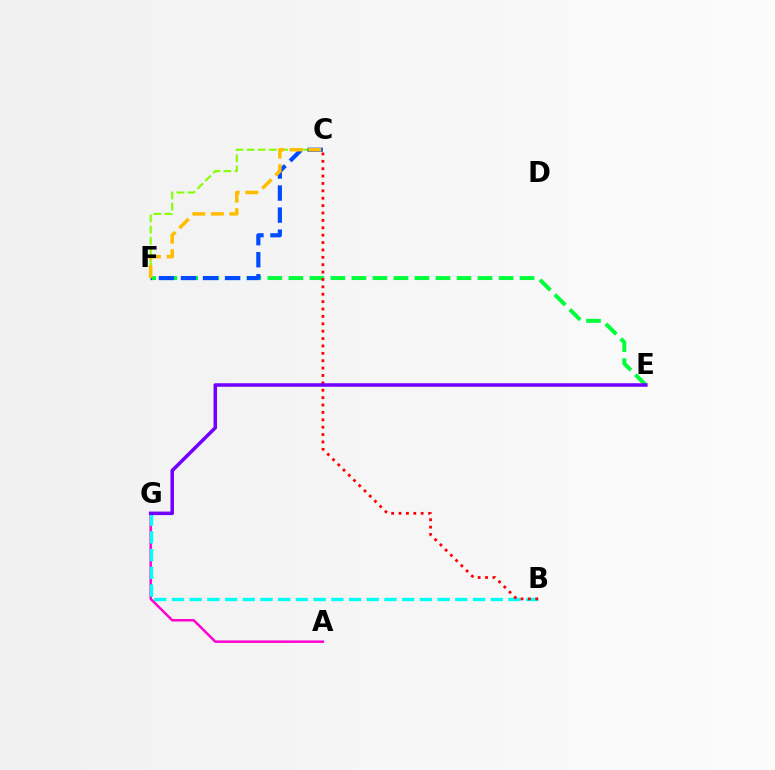{('A', 'G'): [{'color': '#ff00cf', 'line_style': 'solid', 'thickness': 1.78}], ('B', 'G'): [{'color': '#00fff6', 'line_style': 'dashed', 'thickness': 2.41}], ('C', 'F'): [{'color': '#84ff00', 'line_style': 'dashed', 'thickness': 1.51}, {'color': '#004bff', 'line_style': 'dashed', 'thickness': 2.99}, {'color': '#ffbd00', 'line_style': 'dashed', 'thickness': 2.53}], ('E', 'F'): [{'color': '#00ff39', 'line_style': 'dashed', 'thickness': 2.85}], ('B', 'C'): [{'color': '#ff0000', 'line_style': 'dotted', 'thickness': 2.01}], ('E', 'G'): [{'color': '#7200ff', 'line_style': 'solid', 'thickness': 2.54}]}